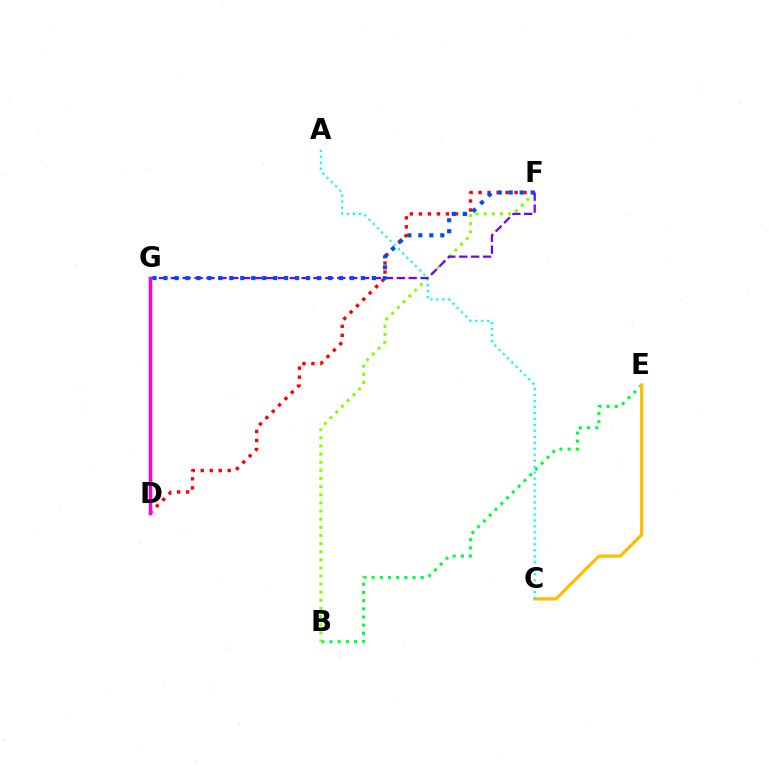{('B', 'E'): [{'color': '#00ff39', 'line_style': 'dotted', 'thickness': 2.22}], ('B', 'F'): [{'color': '#84ff00', 'line_style': 'dotted', 'thickness': 2.21}], ('D', 'F'): [{'color': '#ff0000', 'line_style': 'dotted', 'thickness': 2.45}], ('C', 'E'): [{'color': '#ffbd00', 'line_style': 'solid', 'thickness': 2.32}], ('A', 'C'): [{'color': '#00fff6', 'line_style': 'dotted', 'thickness': 1.62}], ('F', 'G'): [{'color': '#7200ff', 'line_style': 'dashed', 'thickness': 1.62}, {'color': '#004bff', 'line_style': 'dotted', 'thickness': 2.98}], ('D', 'G'): [{'color': '#ff00cf', 'line_style': 'solid', 'thickness': 2.51}]}